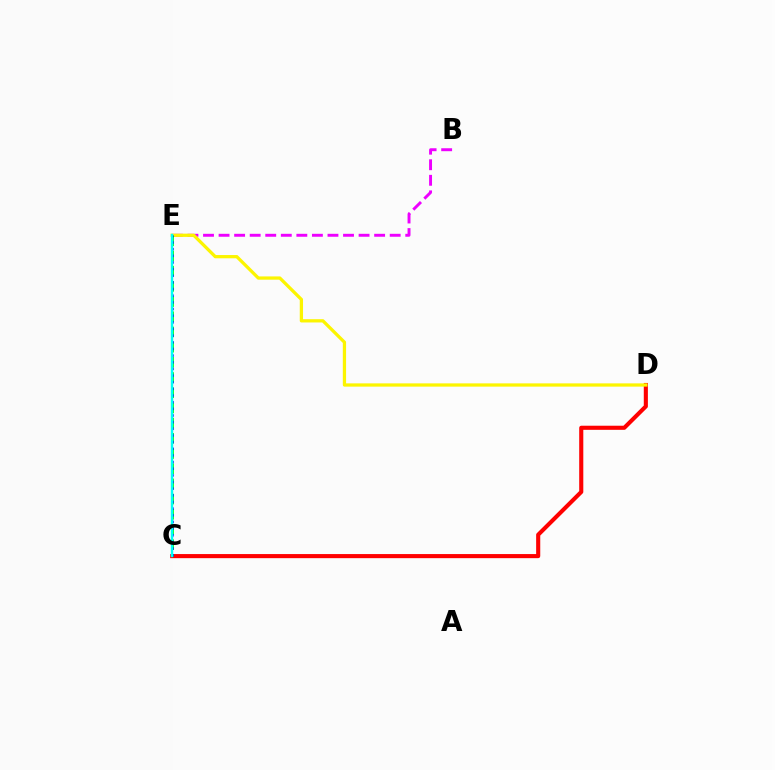{('C', 'D'): [{'color': '#ff0000', 'line_style': 'solid', 'thickness': 2.95}], ('B', 'E'): [{'color': '#ee00ff', 'line_style': 'dashed', 'thickness': 2.11}], ('D', 'E'): [{'color': '#fcf500', 'line_style': 'solid', 'thickness': 2.35}], ('C', 'E'): [{'color': '#08ff00', 'line_style': 'dashed', 'thickness': 2.06}, {'color': '#0010ff', 'line_style': 'dotted', 'thickness': 1.81}, {'color': '#00fff6', 'line_style': 'solid', 'thickness': 1.73}]}